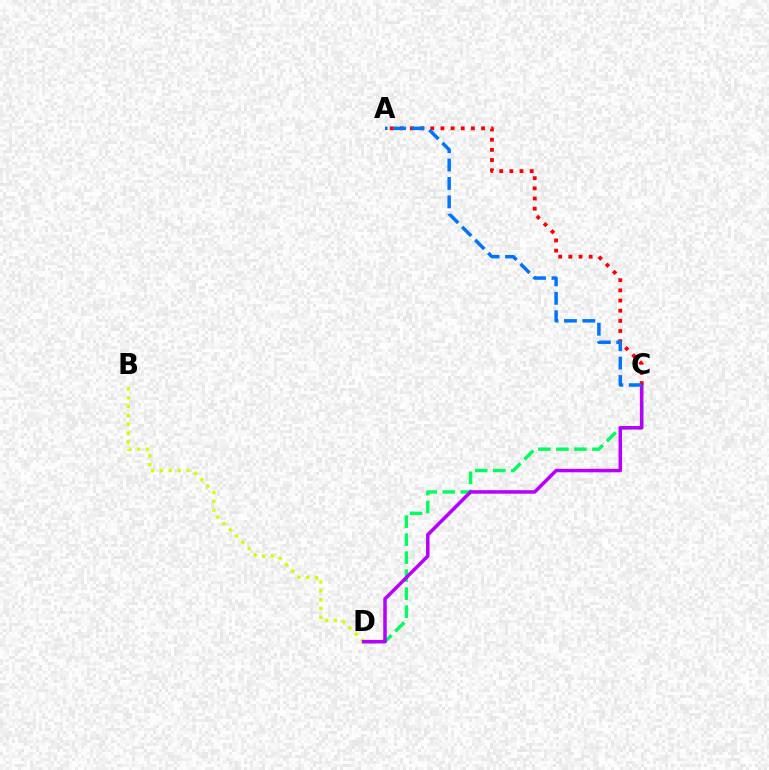{('B', 'D'): [{'color': '#d1ff00', 'line_style': 'dotted', 'thickness': 2.4}], ('C', 'D'): [{'color': '#00ff5c', 'line_style': 'dashed', 'thickness': 2.44}, {'color': '#b900ff', 'line_style': 'solid', 'thickness': 2.52}], ('A', 'C'): [{'color': '#ff0000', 'line_style': 'dotted', 'thickness': 2.76}, {'color': '#0074ff', 'line_style': 'dashed', 'thickness': 2.5}]}